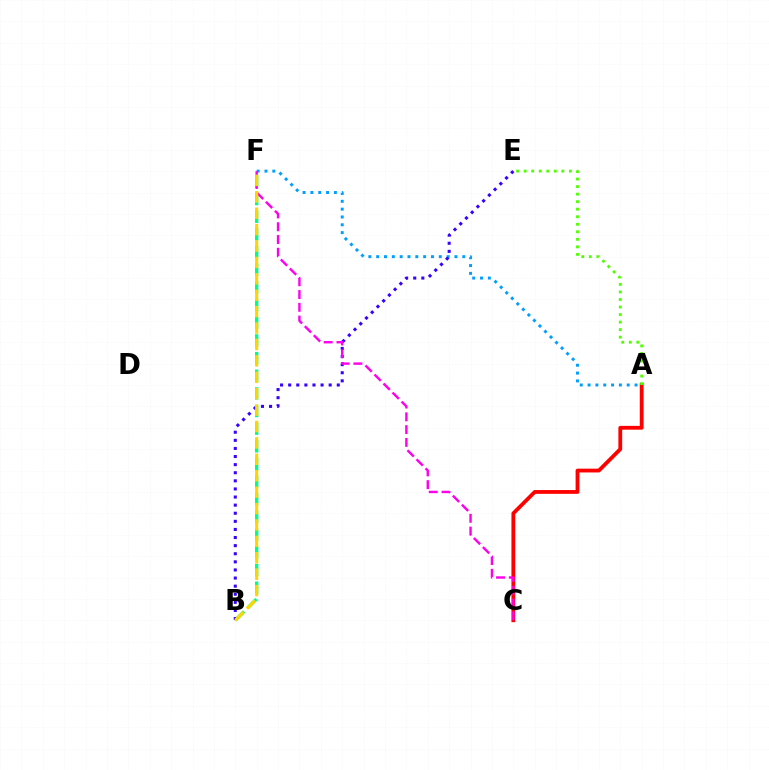{('B', 'F'): [{'color': '#00ff86', 'line_style': 'dashed', 'thickness': 2.4}, {'color': '#ffd500', 'line_style': 'dashed', 'thickness': 2.23}], ('A', 'F'): [{'color': '#009eff', 'line_style': 'dotted', 'thickness': 2.13}], ('B', 'E'): [{'color': '#3700ff', 'line_style': 'dotted', 'thickness': 2.2}], ('A', 'C'): [{'color': '#ff0000', 'line_style': 'solid', 'thickness': 2.73}], ('A', 'E'): [{'color': '#4fff00', 'line_style': 'dotted', 'thickness': 2.05}], ('C', 'F'): [{'color': '#ff00ed', 'line_style': 'dashed', 'thickness': 1.74}]}